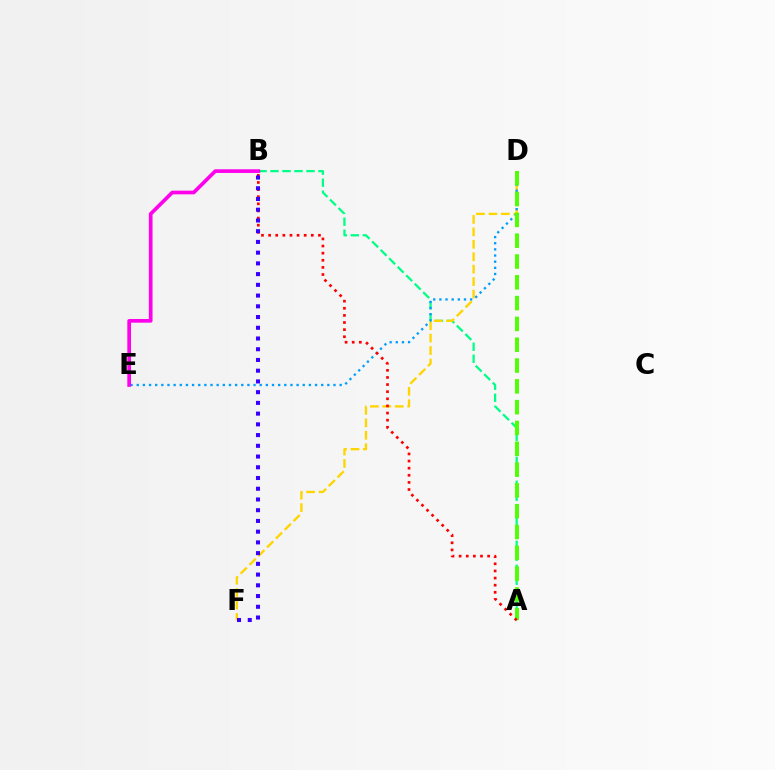{('A', 'B'): [{'color': '#00ff86', 'line_style': 'dashed', 'thickness': 1.63}, {'color': '#ff0000', 'line_style': 'dotted', 'thickness': 1.93}], ('D', 'F'): [{'color': '#ffd500', 'line_style': 'dashed', 'thickness': 1.69}], ('D', 'E'): [{'color': '#009eff', 'line_style': 'dotted', 'thickness': 1.67}], ('A', 'D'): [{'color': '#4fff00', 'line_style': 'dashed', 'thickness': 2.83}], ('B', 'F'): [{'color': '#3700ff', 'line_style': 'dotted', 'thickness': 2.92}], ('B', 'E'): [{'color': '#ff00ed', 'line_style': 'solid', 'thickness': 2.65}]}